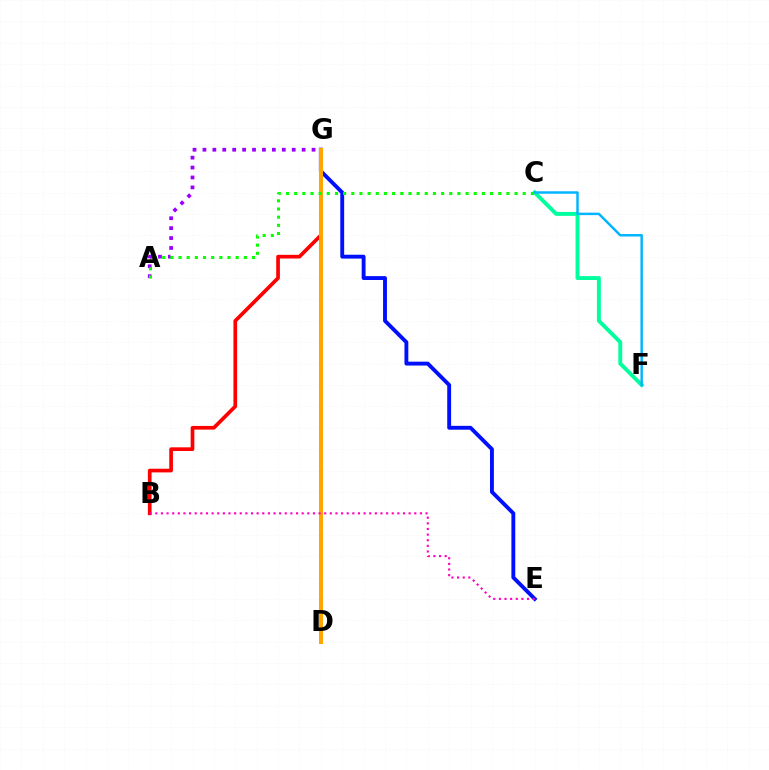{('E', 'G'): [{'color': '#0010ff', 'line_style': 'solid', 'thickness': 2.79}], ('D', 'G'): [{'color': '#b3ff00', 'line_style': 'solid', 'thickness': 2.91}, {'color': '#ffa500', 'line_style': 'solid', 'thickness': 2.88}], ('C', 'F'): [{'color': '#00ff9d', 'line_style': 'solid', 'thickness': 2.81}, {'color': '#00b5ff', 'line_style': 'solid', 'thickness': 1.78}], ('A', 'G'): [{'color': '#9b00ff', 'line_style': 'dotted', 'thickness': 2.7}], ('B', 'G'): [{'color': '#ff0000', 'line_style': 'solid', 'thickness': 2.65}], ('A', 'C'): [{'color': '#08ff00', 'line_style': 'dotted', 'thickness': 2.22}], ('B', 'E'): [{'color': '#ff00bd', 'line_style': 'dotted', 'thickness': 1.53}]}